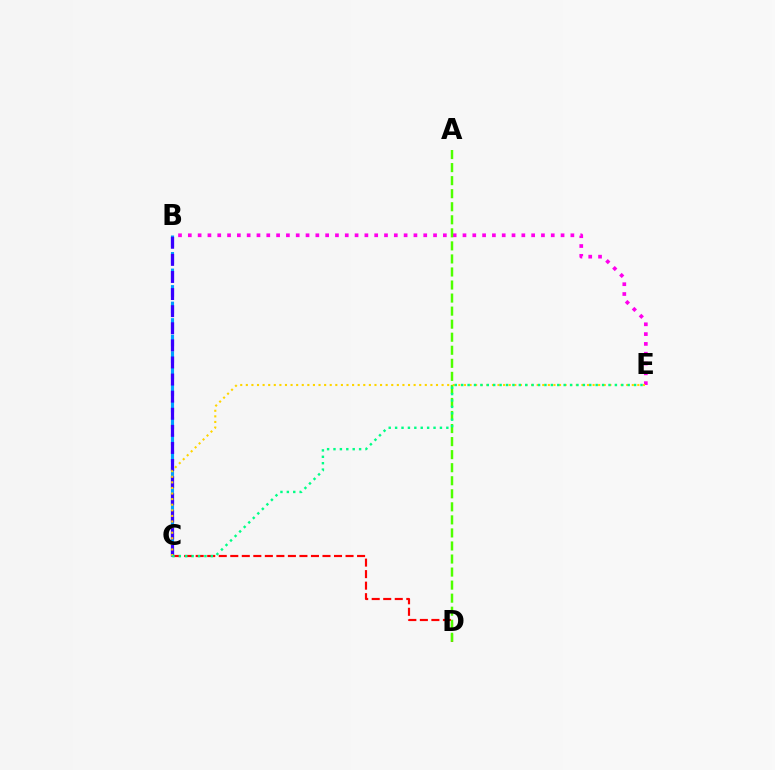{('B', 'C'): [{'color': '#009eff', 'line_style': 'dashed', 'thickness': 2.25}, {'color': '#3700ff', 'line_style': 'dashed', 'thickness': 2.32}], ('B', 'E'): [{'color': '#ff00ed', 'line_style': 'dotted', 'thickness': 2.67}], ('C', 'D'): [{'color': '#ff0000', 'line_style': 'dashed', 'thickness': 1.57}], ('A', 'D'): [{'color': '#4fff00', 'line_style': 'dashed', 'thickness': 1.77}], ('C', 'E'): [{'color': '#ffd500', 'line_style': 'dotted', 'thickness': 1.52}, {'color': '#00ff86', 'line_style': 'dotted', 'thickness': 1.74}]}